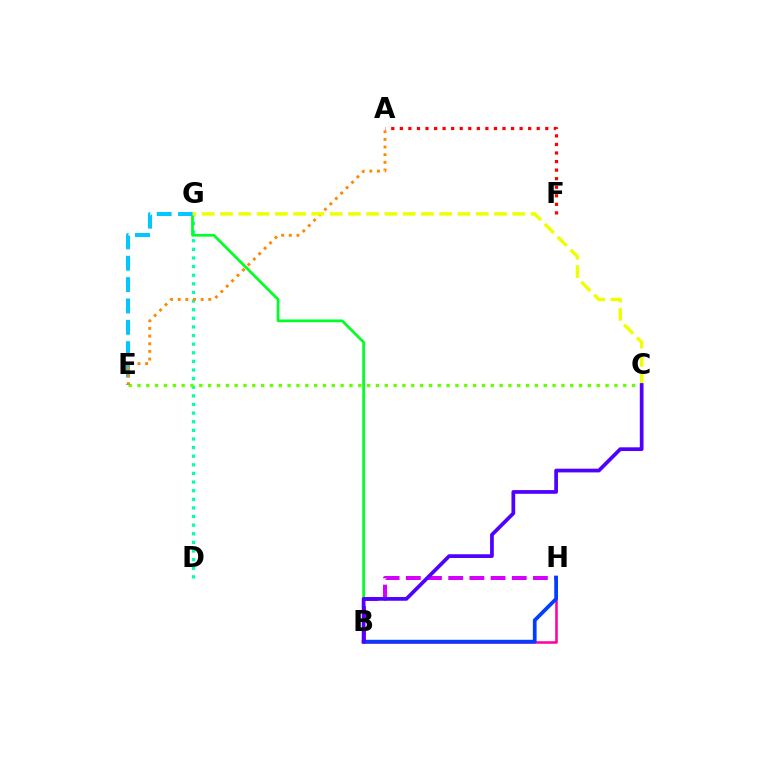{('D', 'G'): [{'color': '#00ffaf', 'line_style': 'dotted', 'thickness': 2.34}], ('C', 'E'): [{'color': '#66ff00', 'line_style': 'dotted', 'thickness': 2.4}], ('B', 'G'): [{'color': '#00ff27', 'line_style': 'solid', 'thickness': 1.97}], ('E', 'G'): [{'color': '#00c7ff', 'line_style': 'dashed', 'thickness': 2.9}], ('A', 'F'): [{'color': '#ff0000', 'line_style': 'dotted', 'thickness': 2.32}], ('B', 'H'): [{'color': '#ff00a0', 'line_style': 'solid', 'thickness': 1.83}, {'color': '#d600ff', 'line_style': 'dashed', 'thickness': 2.88}, {'color': '#003fff', 'line_style': 'solid', 'thickness': 2.69}], ('A', 'E'): [{'color': '#ff8800', 'line_style': 'dotted', 'thickness': 2.08}], ('C', 'G'): [{'color': '#eeff00', 'line_style': 'dashed', 'thickness': 2.48}], ('B', 'C'): [{'color': '#4f00ff', 'line_style': 'solid', 'thickness': 2.68}]}